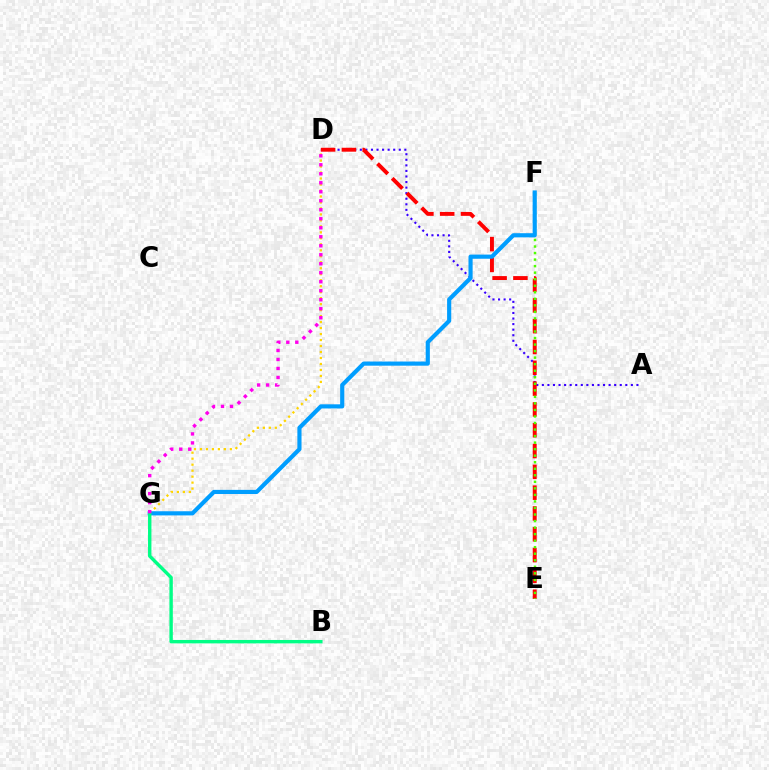{('A', 'D'): [{'color': '#3700ff', 'line_style': 'dotted', 'thickness': 1.51}], ('D', 'G'): [{'color': '#ffd500', 'line_style': 'dotted', 'thickness': 1.63}, {'color': '#ff00ed', 'line_style': 'dotted', 'thickness': 2.44}], ('D', 'E'): [{'color': '#ff0000', 'line_style': 'dashed', 'thickness': 2.83}], ('E', 'F'): [{'color': '#4fff00', 'line_style': 'dotted', 'thickness': 1.78}], ('F', 'G'): [{'color': '#009eff', 'line_style': 'solid', 'thickness': 2.99}], ('B', 'G'): [{'color': '#00ff86', 'line_style': 'solid', 'thickness': 2.45}]}